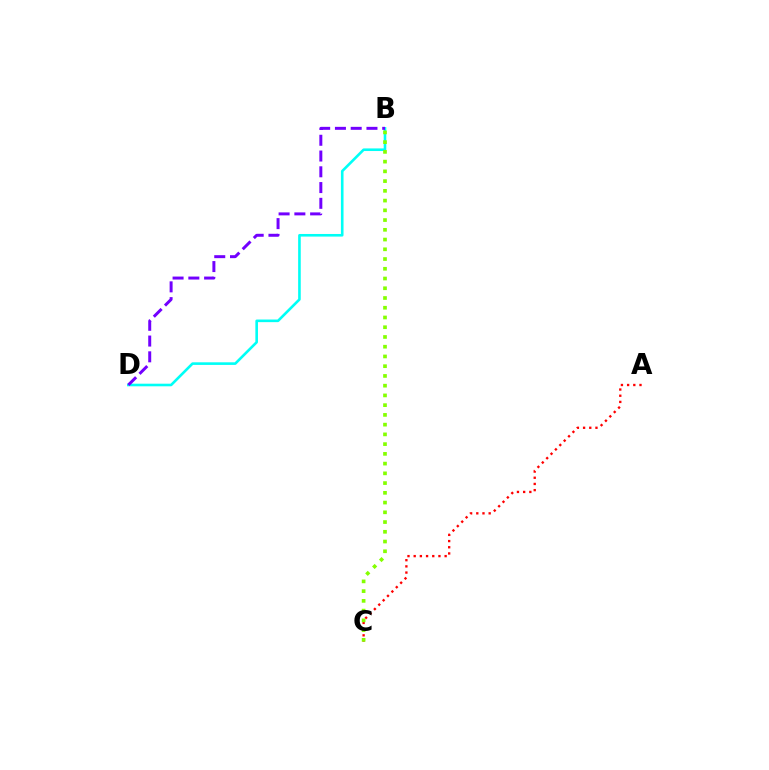{('B', 'D'): [{'color': '#00fff6', 'line_style': 'solid', 'thickness': 1.88}, {'color': '#7200ff', 'line_style': 'dashed', 'thickness': 2.14}], ('A', 'C'): [{'color': '#ff0000', 'line_style': 'dotted', 'thickness': 1.68}], ('B', 'C'): [{'color': '#84ff00', 'line_style': 'dotted', 'thickness': 2.65}]}